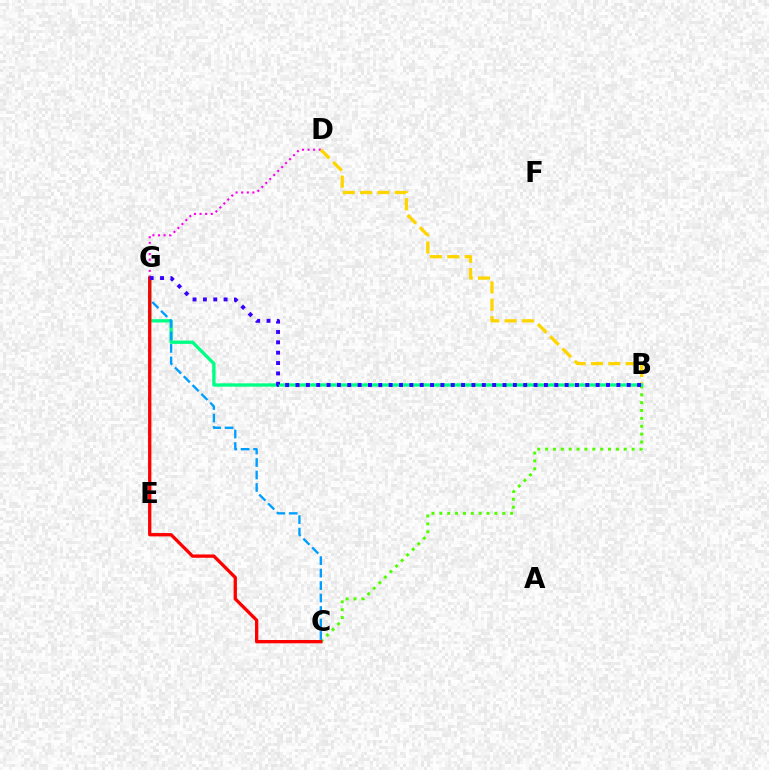{('D', 'E'): [{'color': '#ff00ed', 'line_style': 'dotted', 'thickness': 1.52}], ('B', 'C'): [{'color': '#4fff00', 'line_style': 'dotted', 'thickness': 2.14}], ('B', 'D'): [{'color': '#ffd500', 'line_style': 'dashed', 'thickness': 2.36}], ('B', 'G'): [{'color': '#00ff86', 'line_style': 'solid', 'thickness': 2.4}, {'color': '#3700ff', 'line_style': 'dotted', 'thickness': 2.81}], ('C', 'G'): [{'color': '#009eff', 'line_style': 'dashed', 'thickness': 1.69}, {'color': '#ff0000', 'line_style': 'solid', 'thickness': 2.38}]}